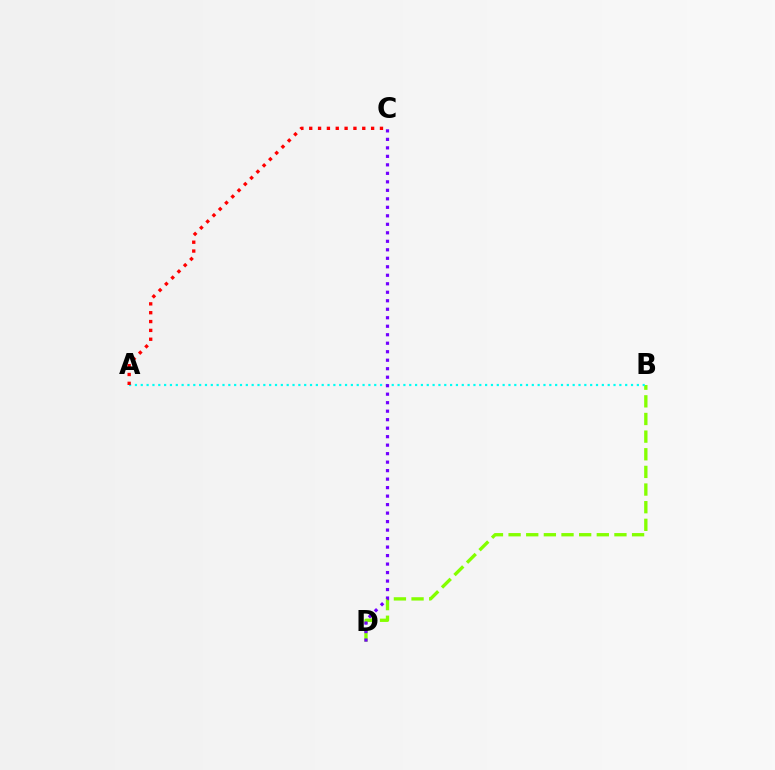{('B', 'D'): [{'color': '#84ff00', 'line_style': 'dashed', 'thickness': 2.4}], ('A', 'B'): [{'color': '#00fff6', 'line_style': 'dotted', 'thickness': 1.59}], ('C', 'D'): [{'color': '#7200ff', 'line_style': 'dotted', 'thickness': 2.31}], ('A', 'C'): [{'color': '#ff0000', 'line_style': 'dotted', 'thickness': 2.4}]}